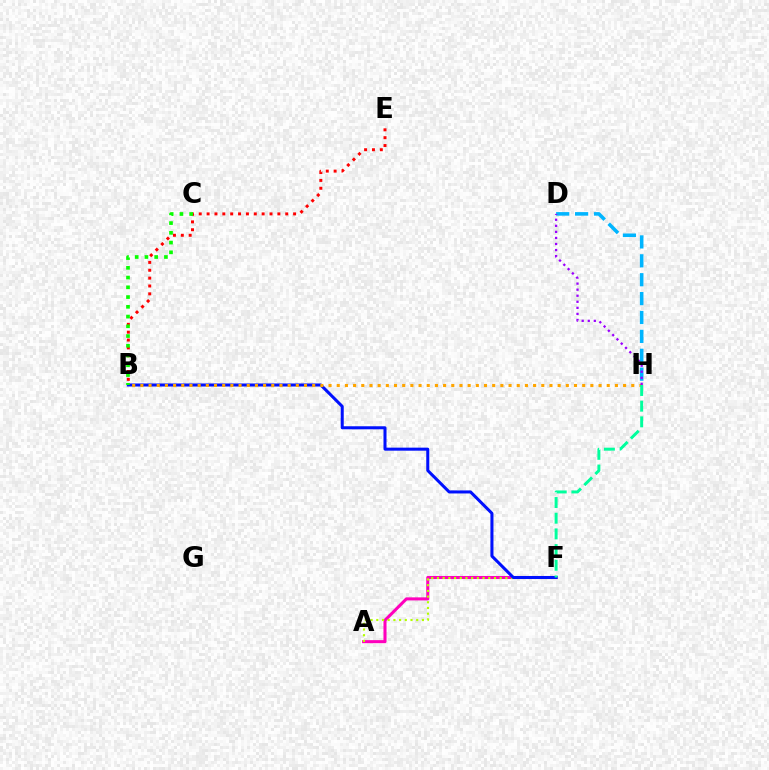{('B', 'E'): [{'color': '#ff0000', 'line_style': 'dotted', 'thickness': 2.14}], ('A', 'F'): [{'color': '#ff00bd', 'line_style': 'solid', 'thickness': 2.2}, {'color': '#b3ff00', 'line_style': 'dotted', 'thickness': 1.55}], ('B', 'F'): [{'color': '#0010ff', 'line_style': 'solid', 'thickness': 2.18}], ('B', 'C'): [{'color': '#08ff00', 'line_style': 'dotted', 'thickness': 2.65}], ('B', 'H'): [{'color': '#ffa500', 'line_style': 'dotted', 'thickness': 2.22}], ('D', 'H'): [{'color': '#00b5ff', 'line_style': 'dashed', 'thickness': 2.57}, {'color': '#9b00ff', 'line_style': 'dotted', 'thickness': 1.65}], ('F', 'H'): [{'color': '#00ff9d', 'line_style': 'dashed', 'thickness': 2.13}]}